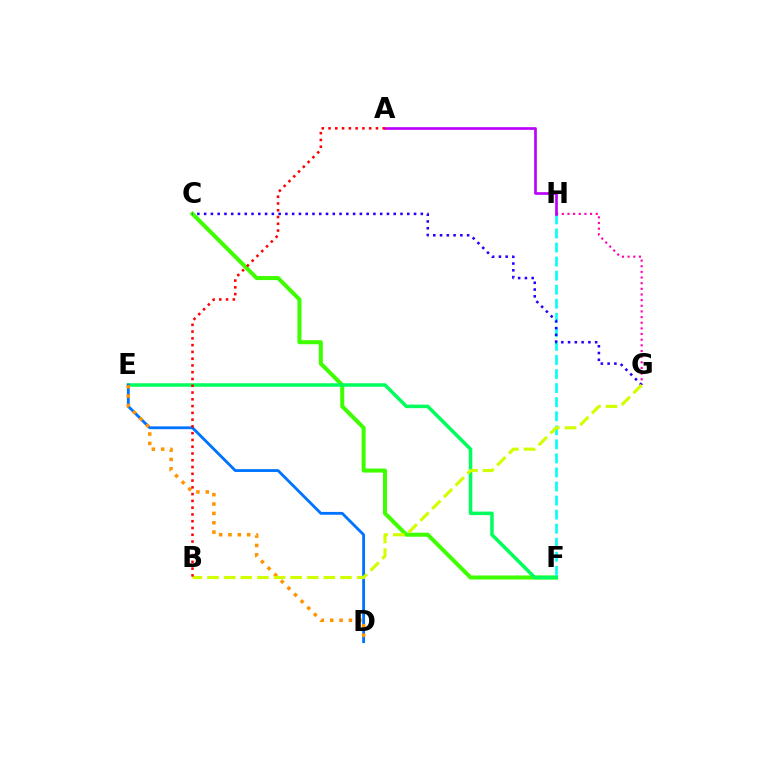{('C', 'F'): [{'color': '#3dff00', 'line_style': 'solid', 'thickness': 2.9}], ('E', 'F'): [{'color': '#00ff5c', 'line_style': 'solid', 'thickness': 2.53}], ('D', 'E'): [{'color': '#0074ff', 'line_style': 'solid', 'thickness': 2.04}, {'color': '#ff9400', 'line_style': 'dotted', 'thickness': 2.54}], ('G', 'H'): [{'color': '#ff00ac', 'line_style': 'dotted', 'thickness': 1.54}], ('F', 'H'): [{'color': '#00fff6', 'line_style': 'dashed', 'thickness': 1.91}], ('A', 'H'): [{'color': '#b900ff', 'line_style': 'solid', 'thickness': 1.92}], ('C', 'G'): [{'color': '#2500ff', 'line_style': 'dotted', 'thickness': 1.84}], ('B', 'G'): [{'color': '#d1ff00', 'line_style': 'dashed', 'thickness': 2.26}], ('A', 'B'): [{'color': '#ff0000', 'line_style': 'dotted', 'thickness': 1.84}]}